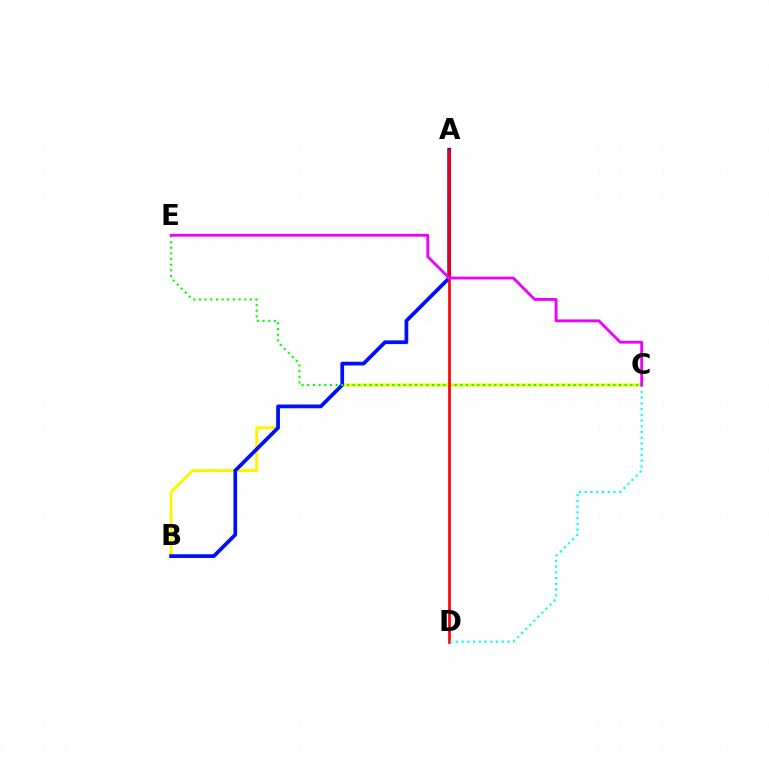{('B', 'C'): [{'color': '#fcf500', 'line_style': 'solid', 'thickness': 2.14}], ('A', 'B'): [{'color': '#0010ff', 'line_style': 'solid', 'thickness': 2.69}], ('C', 'E'): [{'color': '#08ff00', 'line_style': 'dotted', 'thickness': 1.54}, {'color': '#ee00ff', 'line_style': 'solid', 'thickness': 2.04}], ('A', 'D'): [{'color': '#ff0000', 'line_style': 'solid', 'thickness': 1.93}], ('C', 'D'): [{'color': '#00fff6', 'line_style': 'dotted', 'thickness': 1.56}]}